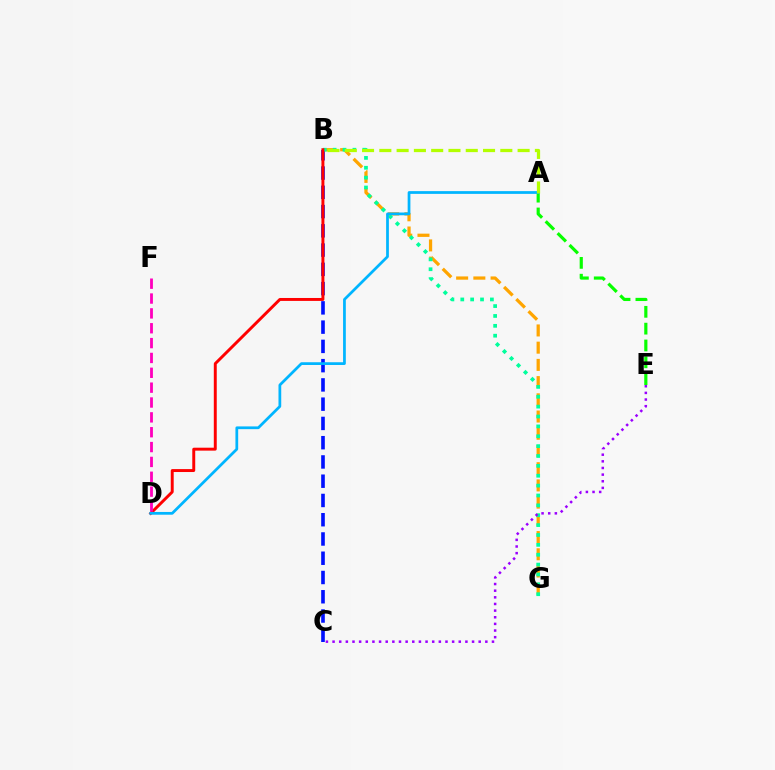{('B', 'G'): [{'color': '#ffa500', 'line_style': 'dashed', 'thickness': 2.34}, {'color': '#00ff9d', 'line_style': 'dotted', 'thickness': 2.68}], ('A', 'E'): [{'color': '#08ff00', 'line_style': 'dashed', 'thickness': 2.29}], ('B', 'C'): [{'color': '#0010ff', 'line_style': 'dashed', 'thickness': 2.62}], ('C', 'E'): [{'color': '#9b00ff', 'line_style': 'dotted', 'thickness': 1.8}], ('B', 'D'): [{'color': '#ff0000', 'line_style': 'solid', 'thickness': 2.11}], ('D', 'F'): [{'color': '#ff00bd', 'line_style': 'dashed', 'thickness': 2.02}], ('A', 'D'): [{'color': '#00b5ff', 'line_style': 'solid', 'thickness': 1.98}], ('A', 'B'): [{'color': '#b3ff00', 'line_style': 'dashed', 'thickness': 2.35}]}